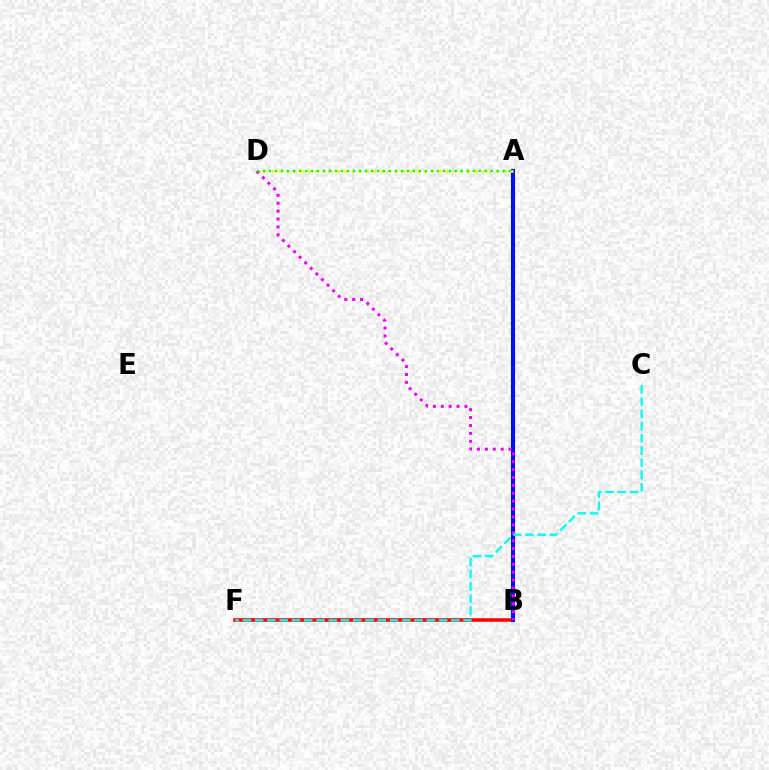{('B', 'F'): [{'color': '#ff0000', 'line_style': 'solid', 'thickness': 2.56}], ('A', 'B'): [{'color': '#0010ff', 'line_style': 'solid', 'thickness': 2.95}], ('A', 'D'): [{'color': '#fcf500', 'line_style': 'dotted', 'thickness': 1.97}, {'color': '#08ff00', 'line_style': 'dotted', 'thickness': 1.63}], ('B', 'D'): [{'color': '#ee00ff', 'line_style': 'dotted', 'thickness': 2.15}], ('C', 'F'): [{'color': '#00fff6', 'line_style': 'dashed', 'thickness': 1.67}]}